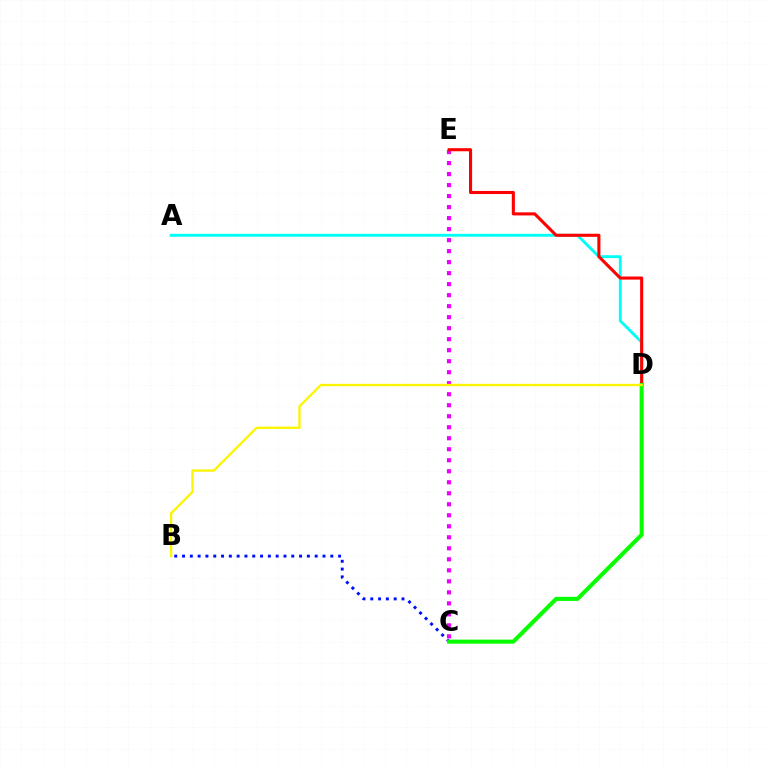{('A', 'D'): [{'color': '#00fff6', 'line_style': 'solid', 'thickness': 2.07}], ('B', 'C'): [{'color': '#0010ff', 'line_style': 'dotted', 'thickness': 2.12}], ('C', 'E'): [{'color': '#ee00ff', 'line_style': 'dotted', 'thickness': 2.99}], ('D', 'E'): [{'color': '#ff0000', 'line_style': 'solid', 'thickness': 2.22}], ('C', 'D'): [{'color': '#08ff00', 'line_style': 'solid', 'thickness': 2.94}], ('B', 'D'): [{'color': '#fcf500', 'line_style': 'solid', 'thickness': 1.68}]}